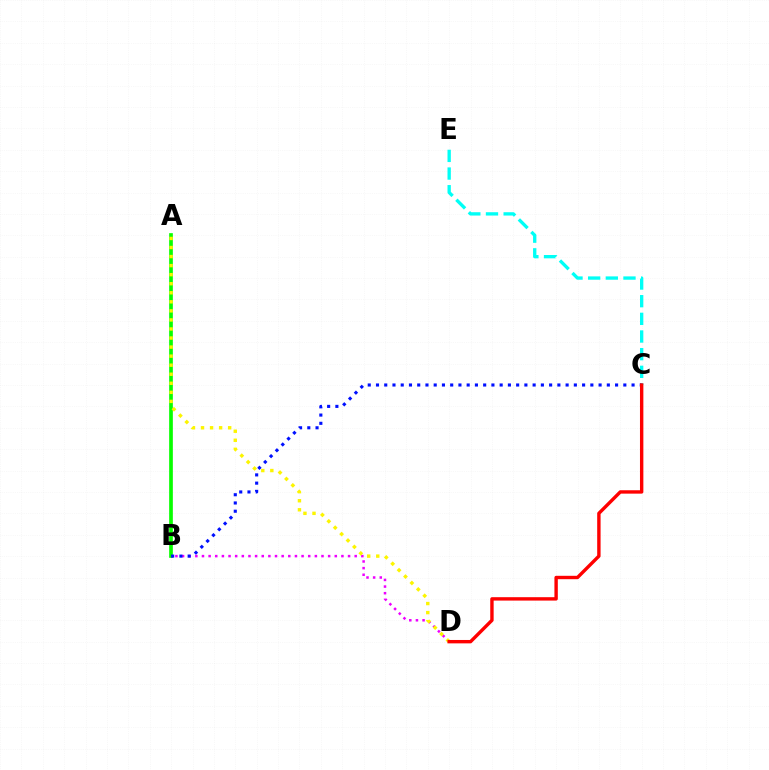{('B', 'D'): [{'color': '#ee00ff', 'line_style': 'dotted', 'thickness': 1.8}], ('A', 'B'): [{'color': '#08ff00', 'line_style': 'solid', 'thickness': 2.66}], ('C', 'E'): [{'color': '#00fff6', 'line_style': 'dashed', 'thickness': 2.4}], ('B', 'C'): [{'color': '#0010ff', 'line_style': 'dotted', 'thickness': 2.24}], ('A', 'D'): [{'color': '#fcf500', 'line_style': 'dotted', 'thickness': 2.46}], ('C', 'D'): [{'color': '#ff0000', 'line_style': 'solid', 'thickness': 2.44}]}